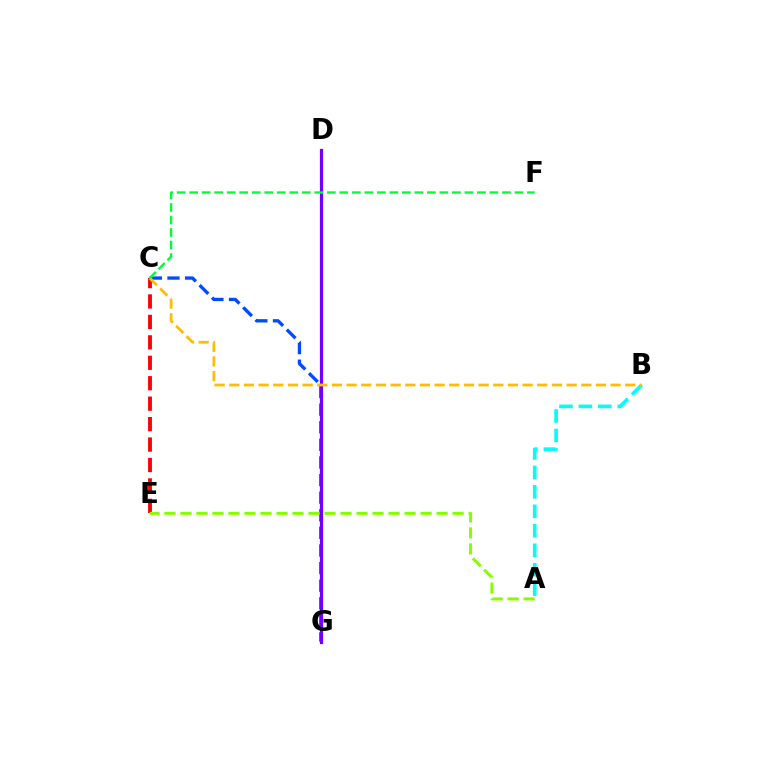{('C', 'E'): [{'color': '#ff0000', 'line_style': 'dashed', 'thickness': 2.78}], ('D', 'G'): [{'color': '#ff00cf', 'line_style': 'dashed', 'thickness': 1.87}, {'color': '#7200ff', 'line_style': 'solid', 'thickness': 2.31}], ('C', 'G'): [{'color': '#004bff', 'line_style': 'dashed', 'thickness': 2.39}], ('A', 'E'): [{'color': '#84ff00', 'line_style': 'dashed', 'thickness': 2.17}], ('A', 'B'): [{'color': '#00fff6', 'line_style': 'dashed', 'thickness': 2.64}], ('B', 'C'): [{'color': '#ffbd00', 'line_style': 'dashed', 'thickness': 1.99}], ('C', 'F'): [{'color': '#00ff39', 'line_style': 'dashed', 'thickness': 1.7}]}